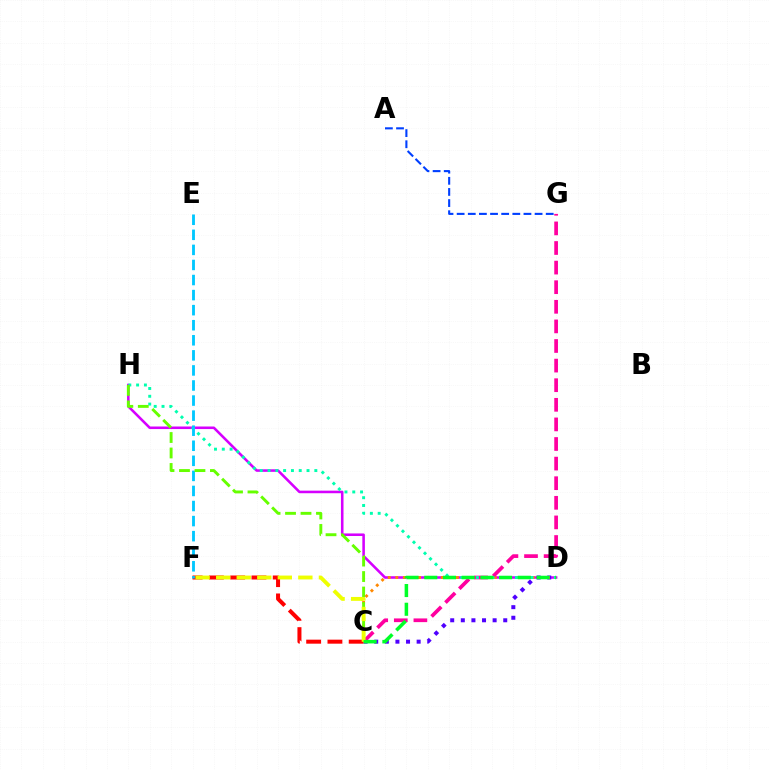{('D', 'H'): [{'color': '#d600ff', 'line_style': 'solid', 'thickness': 1.85}, {'color': '#00ffaf', 'line_style': 'dotted', 'thickness': 2.12}], ('C', 'D'): [{'color': '#4f00ff', 'line_style': 'dotted', 'thickness': 2.88}, {'color': '#ff8800', 'line_style': 'dotted', 'thickness': 2.06}, {'color': '#00ff27', 'line_style': 'dashed', 'thickness': 2.54}], ('C', 'G'): [{'color': '#ff00a0', 'line_style': 'dashed', 'thickness': 2.66}], ('A', 'G'): [{'color': '#003fff', 'line_style': 'dashed', 'thickness': 1.51}], ('C', 'F'): [{'color': '#ff0000', 'line_style': 'dashed', 'thickness': 2.89}, {'color': '#eeff00', 'line_style': 'dashed', 'thickness': 2.79}], ('E', 'F'): [{'color': '#00c7ff', 'line_style': 'dashed', 'thickness': 2.05}], ('C', 'H'): [{'color': '#66ff00', 'line_style': 'dashed', 'thickness': 2.1}]}